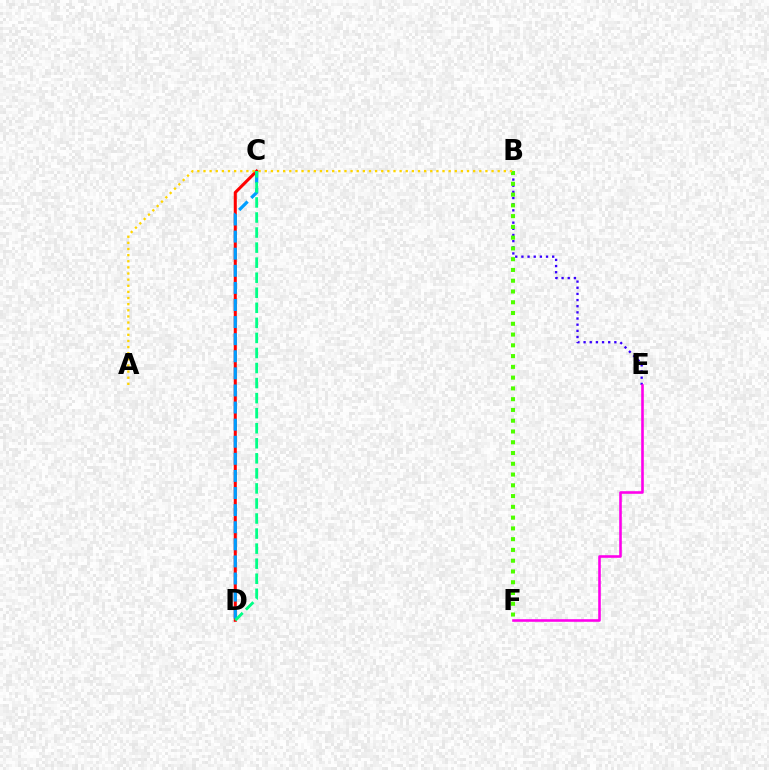{('C', 'D'): [{'color': '#ff0000', 'line_style': 'solid', 'thickness': 2.2}, {'color': '#009eff', 'line_style': 'dashed', 'thickness': 2.32}, {'color': '#00ff86', 'line_style': 'dashed', 'thickness': 2.04}], ('B', 'E'): [{'color': '#3700ff', 'line_style': 'dotted', 'thickness': 1.67}], ('B', 'F'): [{'color': '#4fff00', 'line_style': 'dotted', 'thickness': 2.93}], ('A', 'B'): [{'color': '#ffd500', 'line_style': 'dotted', 'thickness': 1.67}], ('E', 'F'): [{'color': '#ff00ed', 'line_style': 'solid', 'thickness': 1.87}]}